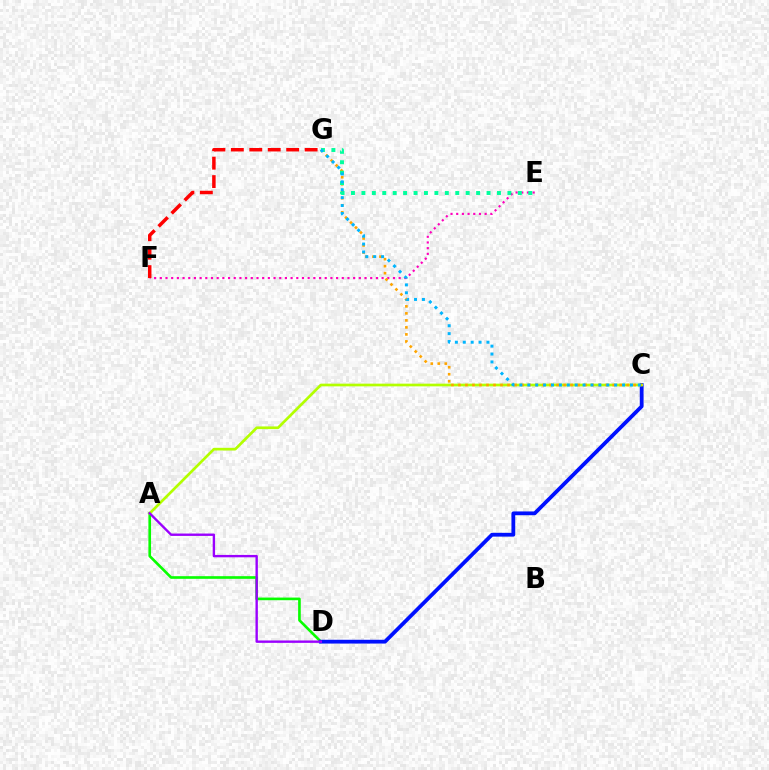{('A', 'D'): [{'color': '#08ff00', 'line_style': 'solid', 'thickness': 1.91}, {'color': '#9b00ff', 'line_style': 'solid', 'thickness': 1.71}], ('E', 'F'): [{'color': '#ff00bd', 'line_style': 'dotted', 'thickness': 1.55}], ('C', 'D'): [{'color': '#0010ff', 'line_style': 'solid', 'thickness': 2.73}], ('A', 'C'): [{'color': '#b3ff00', 'line_style': 'solid', 'thickness': 1.94}], ('F', 'G'): [{'color': '#ff0000', 'line_style': 'dashed', 'thickness': 2.51}], ('C', 'G'): [{'color': '#ffa500', 'line_style': 'dotted', 'thickness': 1.9}, {'color': '#00b5ff', 'line_style': 'dotted', 'thickness': 2.15}], ('E', 'G'): [{'color': '#00ff9d', 'line_style': 'dotted', 'thickness': 2.83}]}